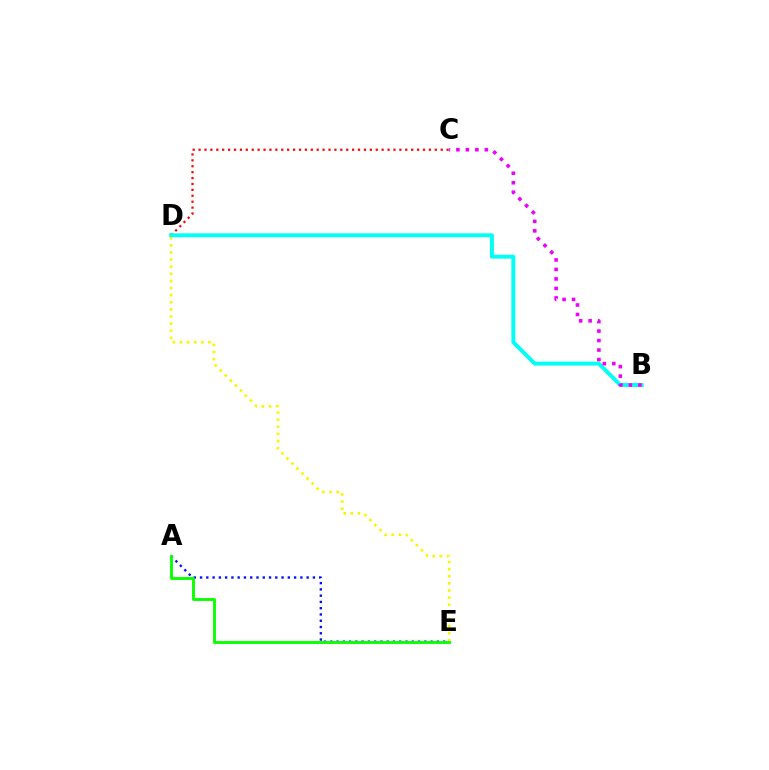{('D', 'E'): [{'color': '#fcf500', 'line_style': 'dotted', 'thickness': 1.93}], ('A', 'E'): [{'color': '#0010ff', 'line_style': 'dotted', 'thickness': 1.7}, {'color': '#08ff00', 'line_style': 'solid', 'thickness': 2.07}], ('C', 'D'): [{'color': '#ff0000', 'line_style': 'dotted', 'thickness': 1.6}], ('B', 'D'): [{'color': '#00fff6', 'line_style': 'solid', 'thickness': 2.83}], ('B', 'C'): [{'color': '#ee00ff', 'line_style': 'dotted', 'thickness': 2.58}]}